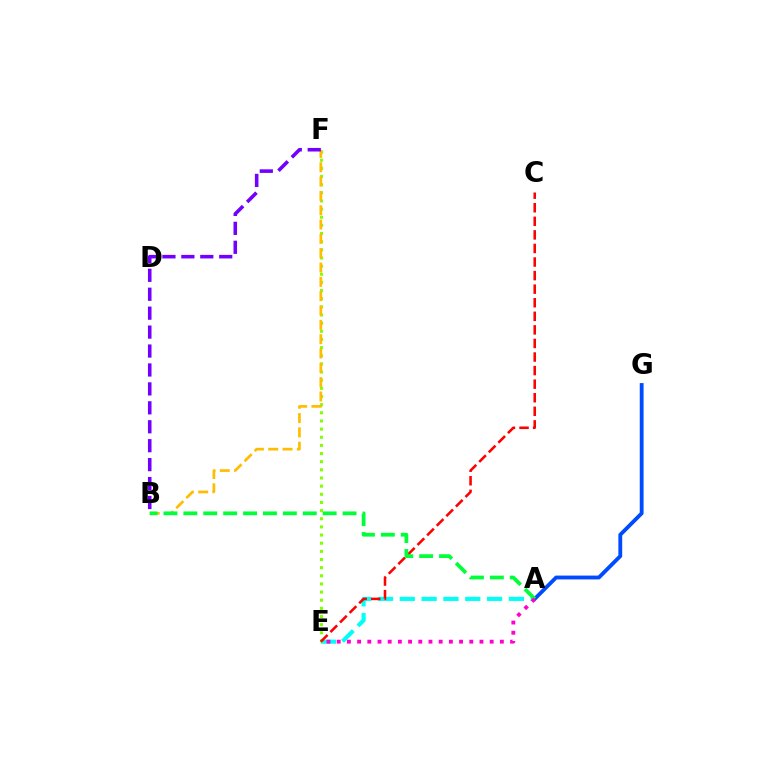{('A', 'E'): [{'color': '#00fff6', 'line_style': 'dashed', 'thickness': 2.96}, {'color': '#ff00cf', 'line_style': 'dotted', 'thickness': 2.77}], ('E', 'F'): [{'color': '#84ff00', 'line_style': 'dotted', 'thickness': 2.21}], ('A', 'G'): [{'color': '#004bff', 'line_style': 'solid', 'thickness': 2.76}], ('B', 'F'): [{'color': '#ffbd00', 'line_style': 'dashed', 'thickness': 1.95}, {'color': '#7200ff', 'line_style': 'dashed', 'thickness': 2.57}], ('C', 'E'): [{'color': '#ff0000', 'line_style': 'dashed', 'thickness': 1.84}], ('A', 'B'): [{'color': '#00ff39', 'line_style': 'dashed', 'thickness': 2.7}]}